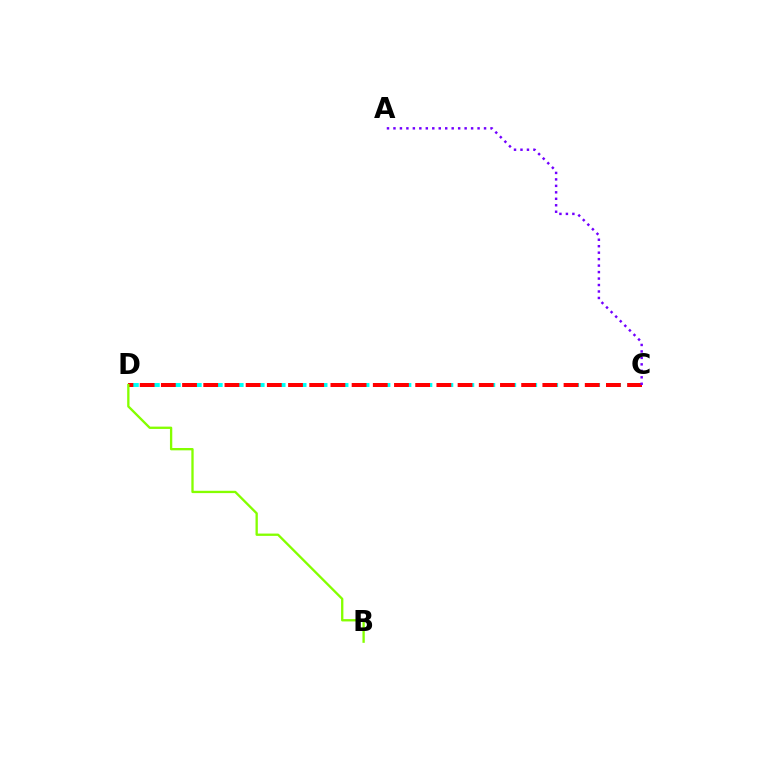{('C', 'D'): [{'color': '#00fff6', 'line_style': 'dashed', 'thickness': 2.85}, {'color': '#ff0000', 'line_style': 'dashed', 'thickness': 2.88}], ('A', 'C'): [{'color': '#7200ff', 'line_style': 'dotted', 'thickness': 1.76}], ('B', 'D'): [{'color': '#84ff00', 'line_style': 'solid', 'thickness': 1.67}]}